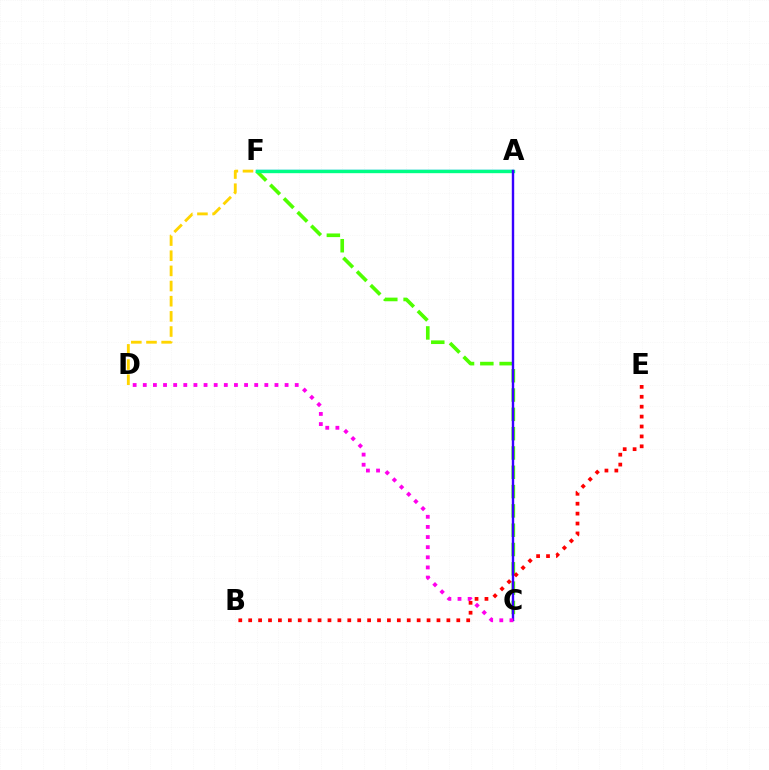{('A', 'F'): [{'color': '#009eff', 'line_style': 'solid', 'thickness': 1.73}, {'color': '#00ff86', 'line_style': 'solid', 'thickness': 2.42}], ('C', 'F'): [{'color': '#4fff00', 'line_style': 'dashed', 'thickness': 2.62}], ('B', 'E'): [{'color': '#ff0000', 'line_style': 'dotted', 'thickness': 2.69}], ('A', 'C'): [{'color': '#3700ff', 'line_style': 'solid', 'thickness': 1.73}], ('C', 'D'): [{'color': '#ff00ed', 'line_style': 'dotted', 'thickness': 2.75}], ('D', 'F'): [{'color': '#ffd500', 'line_style': 'dashed', 'thickness': 2.06}]}